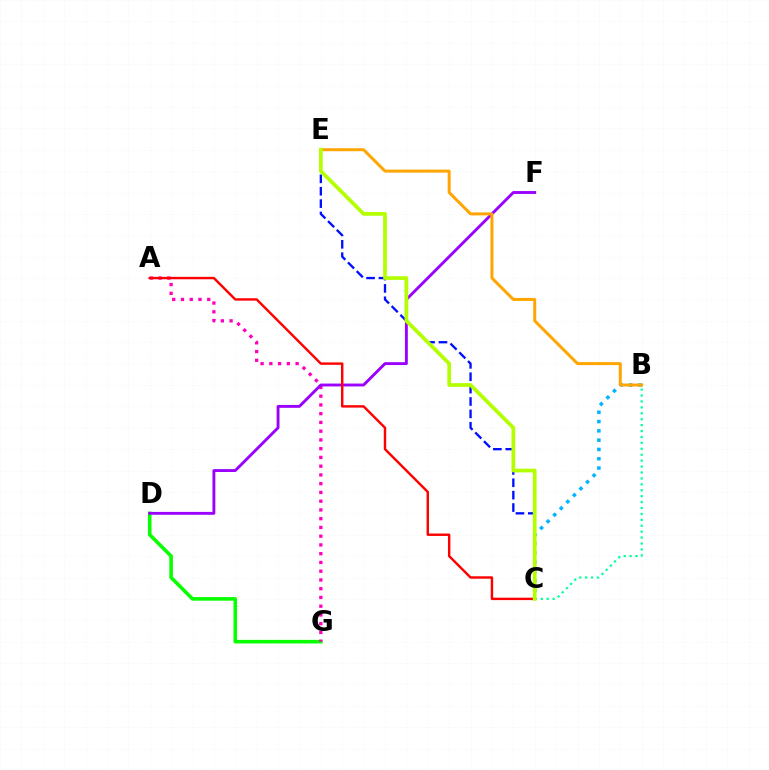{('D', 'G'): [{'color': '#08ff00', 'line_style': 'solid', 'thickness': 2.58}], ('B', 'C'): [{'color': '#00b5ff', 'line_style': 'dotted', 'thickness': 2.53}, {'color': '#00ff9d', 'line_style': 'dotted', 'thickness': 1.61}], ('C', 'E'): [{'color': '#0010ff', 'line_style': 'dashed', 'thickness': 1.68}, {'color': '#b3ff00', 'line_style': 'solid', 'thickness': 2.68}], ('A', 'G'): [{'color': '#ff00bd', 'line_style': 'dotted', 'thickness': 2.38}], ('D', 'F'): [{'color': '#9b00ff', 'line_style': 'solid', 'thickness': 2.07}], ('B', 'E'): [{'color': '#ffa500', 'line_style': 'solid', 'thickness': 2.15}], ('A', 'C'): [{'color': '#ff0000', 'line_style': 'solid', 'thickness': 1.74}]}